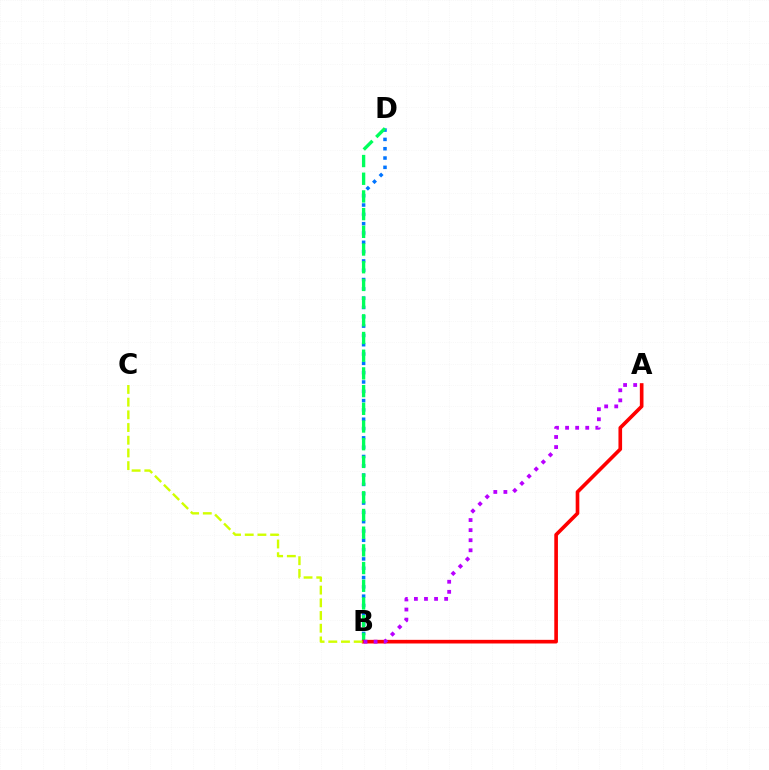{('B', 'D'): [{'color': '#0074ff', 'line_style': 'dotted', 'thickness': 2.53}, {'color': '#00ff5c', 'line_style': 'dashed', 'thickness': 2.4}], ('A', 'B'): [{'color': '#ff0000', 'line_style': 'solid', 'thickness': 2.62}, {'color': '#b900ff', 'line_style': 'dotted', 'thickness': 2.74}], ('B', 'C'): [{'color': '#d1ff00', 'line_style': 'dashed', 'thickness': 1.73}]}